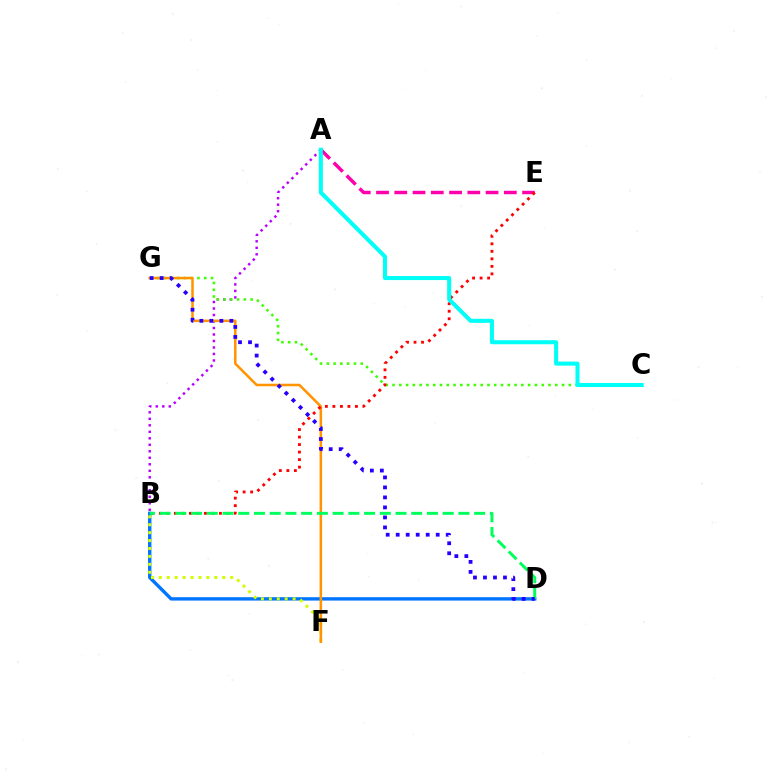{('A', 'B'): [{'color': '#b900ff', 'line_style': 'dotted', 'thickness': 1.77}], ('B', 'D'): [{'color': '#0074ff', 'line_style': 'solid', 'thickness': 2.43}, {'color': '#00ff5c', 'line_style': 'dashed', 'thickness': 2.14}], ('B', 'F'): [{'color': '#d1ff00', 'line_style': 'dotted', 'thickness': 2.15}], ('C', 'G'): [{'color': '#3dff00', 'line_style': 'dotted', 'thickness': 1.84}], ('F', 'G'): [{'color': '#ff9400', 'line_style': 'solid', 'thickness': 1.82}], ('A', 'E'): [{'color': '#ff00ac', 'line_style': 'dashed', 'thickness': 2.48}], ('B', 'E'): [{'color': '#ff0000', 'line_style': 'dotted', 'thickness': 2.04}], ('A', 'C'): [{'color': '#00fff6', 'line_style': 'solid', 'thickness': 2.91}], ('D', 'G'): [{'color': '#2500ff', 'line_style': 'dotted', 'thickness': 2.72}]}